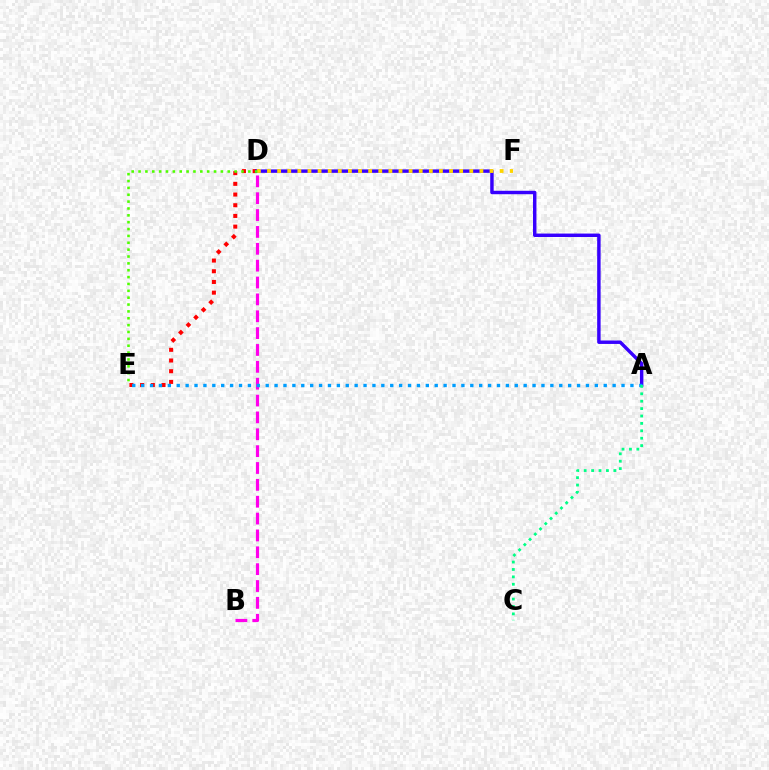{('B', 'D'): [{'color': '#ff00ed', 'line_style': 'dashed', 'thickness': 2.29}], ('D', 'E'): [{'color': '#ff0000', 'line_style': 'dotted', 'thickness': 2.91}, {'color': '#4fff00', 'line_style': 'dotted', 'thickness': 1.86}], ('A', 'D'): [{'color': '#3700ff', 'line_style': 'solid', 'thickness': 2.48}], ('D', 'F'): [{'color': '#ffd500', 'line_style': 'dotted', 'thickness': 2.75}], ('A', 'E'): [{'color': '#009eff', 'line_style': 'dotted', 'thickness': 2.42}], ('A', 'C'): [{'color': '#00ff86', 'line_style': 'dotted', 'thickness': 2.01}]}